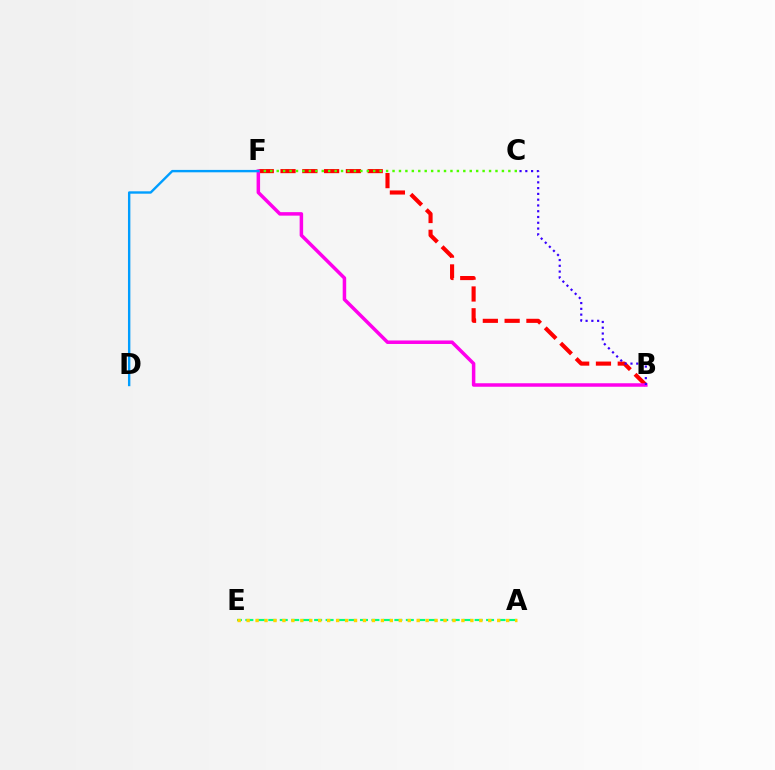{('A', 'E'): [{'color': '#00ff86', 'line_style': 'dashed', 'thickness': 1.56}, {'color': '#ffd500', 'line_style': 'dotted', 'thickness': 2.43}], ('B', 'F'): [{'color': '#ff0000', 'line_style': 'dashed', 'thickness': 2.96}, {'color': '#ff00ed', 'line_style': 'solid', 'thickness': 2.52}], ('C', 'F'): [{'color': '#4fff00', 'line_style': 'dotted', 'thickness': 1.75}], ('B', 'C'): [{'color': '#3700ff', 'line_style': 'dotted', 'thickness': 1.57}], ('D', 'F'): [{'color': '#009eff', 'line_style': 'solid', 'thickness': 1.72}]}